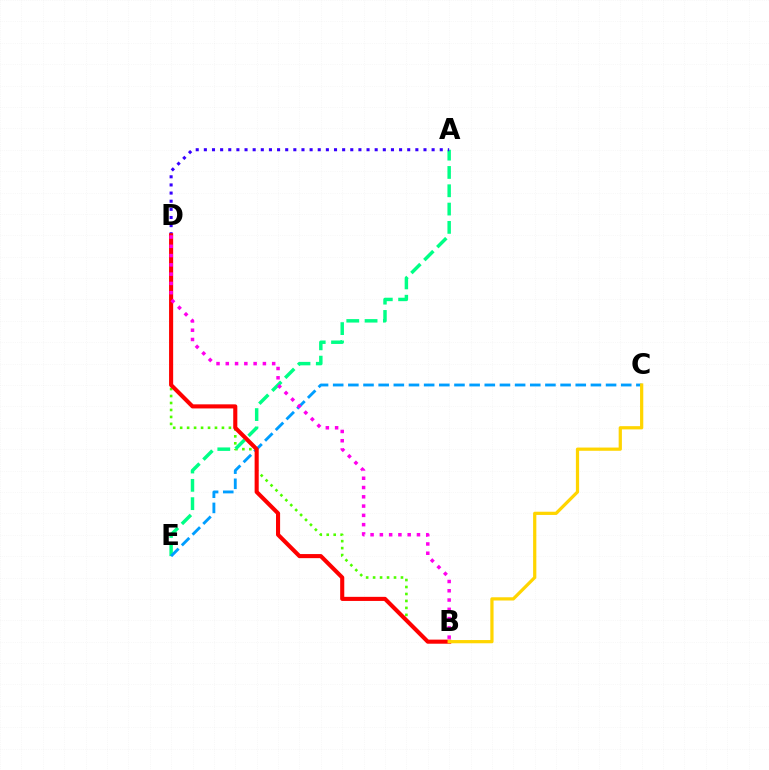{('B', 'D'): [{'color': '#4fff00', 'line_style': 'dotted', 'thickness': 1.89}, {'color': '#ff0000', 'line_style': 'solid', 'thickness': 2.95}, {'color': '#ff00ed', 'line_style': 'dotted', 'thickness': 2.52}], ('A', 'E'): [{'color': '#00ff86', 'line_style': 'dashed', 'thickness': 2.49}], ('A', 'D'): [{'color': '#3700ff', 'line_style': 'dotted', 'thickness': 2.21}], ('C', 'E'): [{'color': '#009eff', 'line_style': 'dashed', 'thickness': 2.06}], ('B', 'C'): [{'color': '#ffd500', 'line_style': 'solid', 'thickness': 2.33}]}